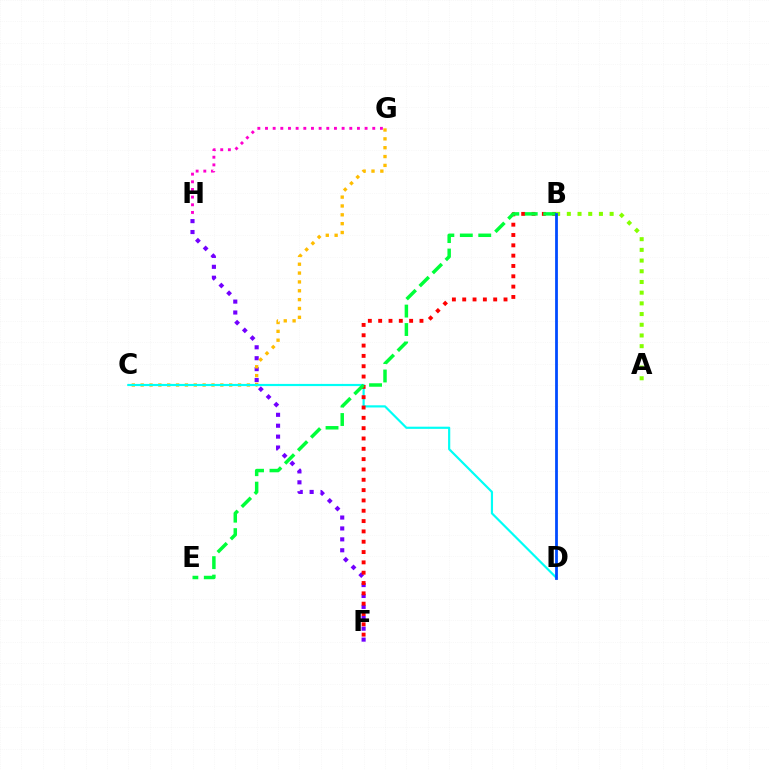{('F', 'H'): [{'color': '#7200ff', 'line_style': 'dotted', 'thickness': 2.96}], ('C', 'G'): [{'color': '#ffbd00', 'line_style': 'dotted', 'thickness': 2.4}], ('C', 'D'): [{'color': '#00fff6', 'line_style': 'solid', 'thickness': 1.57}], ('B', 'F'): [{'color': '#ff0000', 'line_style': 'dotted', 'thickness': 2.8}], ('A', 'B'): [{'color': '#84ff00', 'line_style': 'dotted', 'thickness': 2.91}], ('G', 'H'): [{'color': '#ff00cf', 'line_style': 'dotted', 'thickness': 2.08}], ('B', 'E'): [{'color': '#00ff39', 'line_style': 'dashed', 'thickness': 2.51}], ('B', 'D'): [{'color': '#004bff', 'line_style': 'solid', 'thickness': 2.0}]}